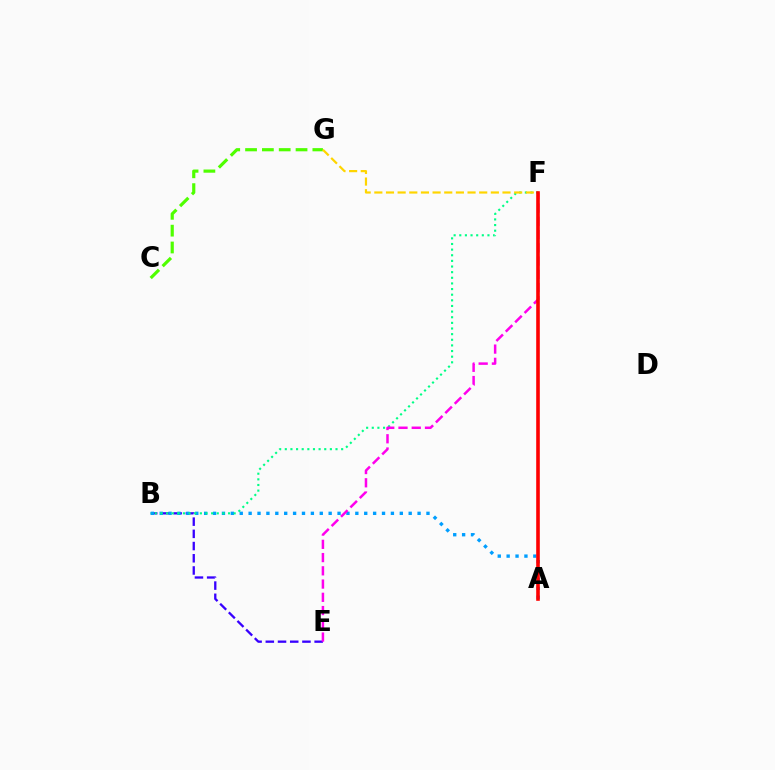{('B', 'E'): [{'color': '#3700ff', 'line_style': 'dashed', 'thickness': 1.66}], ('A', 'B'): [{'color': '#009eff', 'line_style': 'dotted', 'thickness': 2.42}], ('B', 'F'): [{'color': '#00ff86', 'line_style': 'dotted', 'thickness': 1.53}], ('C', 'G'): [{'color': '#4fff00', 'line_style': 'dashed', 'thickness': 2.29}], ('F', 'G'): [{'color': '#ffd500', 'line_style': 'dashed', 'thickness': 1.58}], ('E', 'F'): [{'color': '#ff00ed', 'line_style': 'dashed', 'thickness': 1.8}], ('A', 'F'): [{'color': '#ff0000', 'line_style': 'solid', 'thickness': 2.59}]}